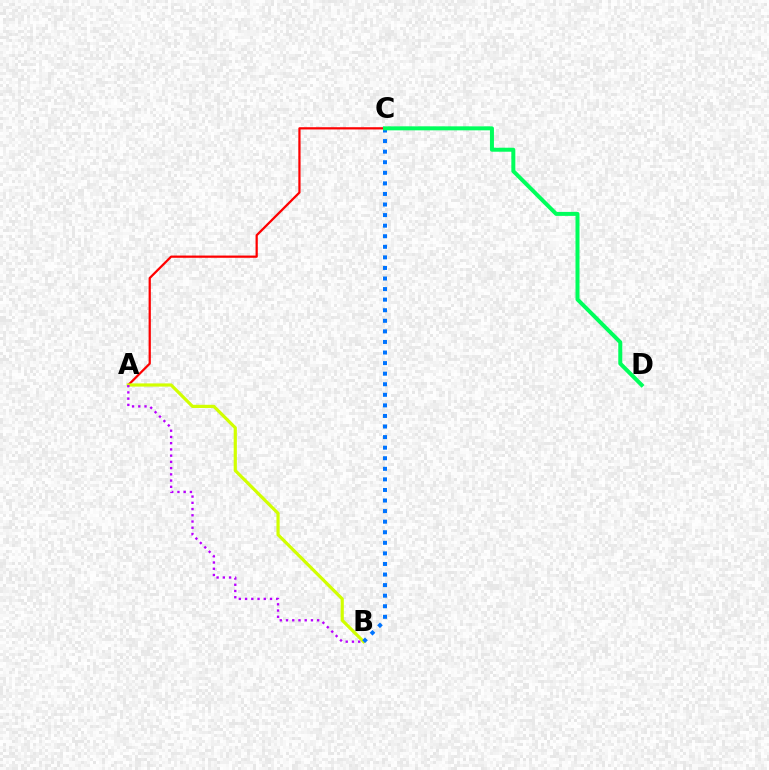{('A', 'C'): [{'color': '#ff0000', 'line_style': 'solid', 'thickness': 1.61}], ('A', 'B'): [{'color': '#d1ff00', 'line_style': 'solid', 'thickness': 2.3}, {'color': '#b900ff', 'line_style': 'dotted', 'thickness': 1.69}], ('B', 'C'): [{'color': '#0074ff', 'line_style': 'dotted', 'thickness': 2.87}], ('C', 'D'): [{'color': '#00ff5c', 'line_style': 'solid', 'thickness': 2.87}]}